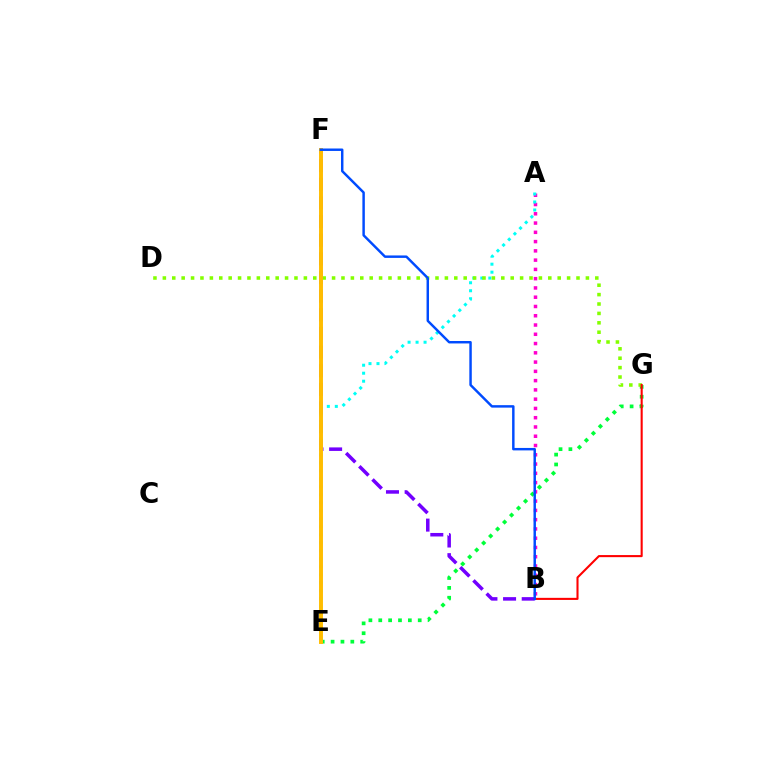{('E', 'G'): [{'color': '#00ff39', 'line_style': 'dotted', 'thickness': 2.68}], ('A', 'B'): [{'color': '#ff00cf', 'line_style': 'dotted', 'thickness': 2.52}], ('B', 'F'): [{'color': '#7200ff', 'line_style': 'dashed', 'thickness': 2.53}, {'color': '#004bff', 'line_style': 'solid', 'thickness': 1.77}], ('A', 'E'): [{'color': '#00fff6', 'line_style': 'dotted', 'thickness': 2.17}], ('D', 'G'): [{'color': '#84ff00', 'line_style': 'dotted', 'thickness': 2.55}], ('B', 'G'): [{'color': '#ff0000', 'line_style': 'solid', 'thickness': 1.5}], ('E', 'F'): [{'color': '#ffbd00', 'line_style': 'solid', 'thickness': 2.83}]}